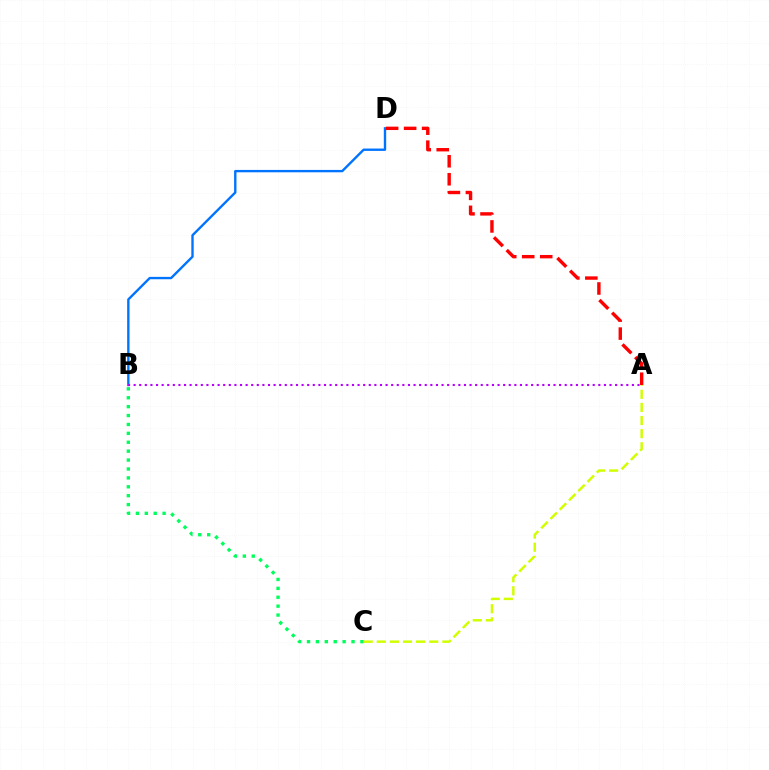{('B', 'C'): [{'color': '#00ff5c', 'line_style': 'dotted', 'thickness': 2.42}], ('B', 'D'): [{'color': '#0074ff', 'line_style': 'solid', 'thickness': 1.71}], ('A', 'D'): [{'color': '#ff0000', 'line_style': 'dashed', 'thickness': 2.44}], ('A', 'B'): [{'color': '#b900ff', 'line_style': 'dotted', 'thickness': 1.52}], ('A', 'C'): [{'color': '#d1ff00', 'line_style': 'dashed', 'thickness': 1.78}]}